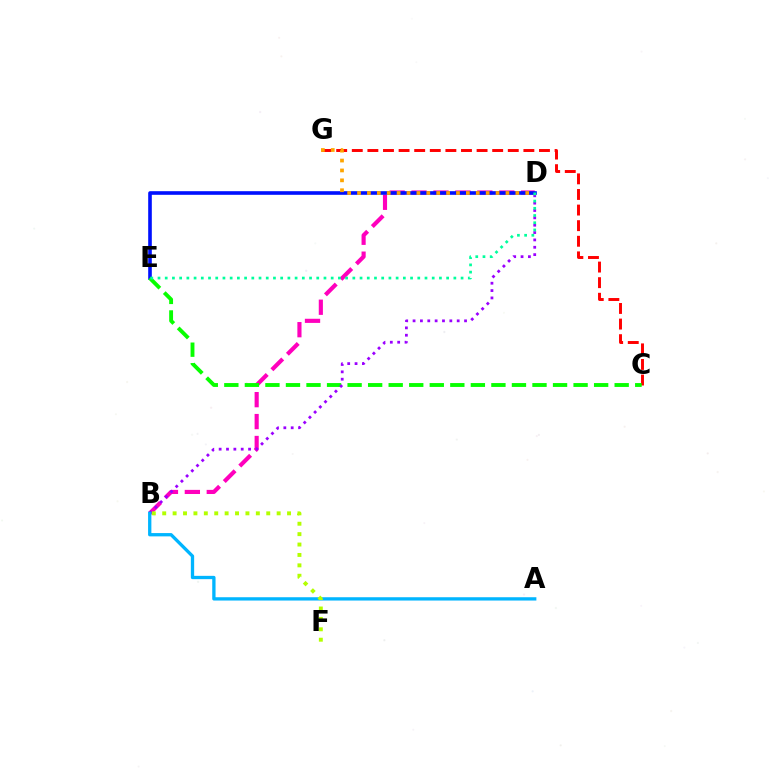{('B', 'D'): [{'color': '#ff00bd', 'line_style': 'dashed', 'thickness': 2.98}, {'color': '#9b00ff', 'line_style': 'dotted', 'thickness': 2.0}], ('D', 'E'): [{'color': '#0010ff', 'line_style': 'solid', 'thickness': 2.61}, {'color': '#00ff9d', 'line_style': 'dotted', 'thickness': 1.96}], ('C', 'G'): [{'color': '#ff0000', 'line_style': 'dashed', 'thickness': 2.12}], ('C', 'E'): [{'color': '#08ff00', 'line_style': 'dashed', 'thickness': 2.79}], ('A', 'B'): [{'color': '#00b5ff', 'line_style': 'solid', 'thickness': 2.38}], ('D', 'G'): [{'color': '#ffa500', 'line_style': 'dotted', 'thickness': 2.69}], ('B', 'F'): [{'color': '#b3ff00', 'line_style': 'dotted', 'thickness': 2.83}]}